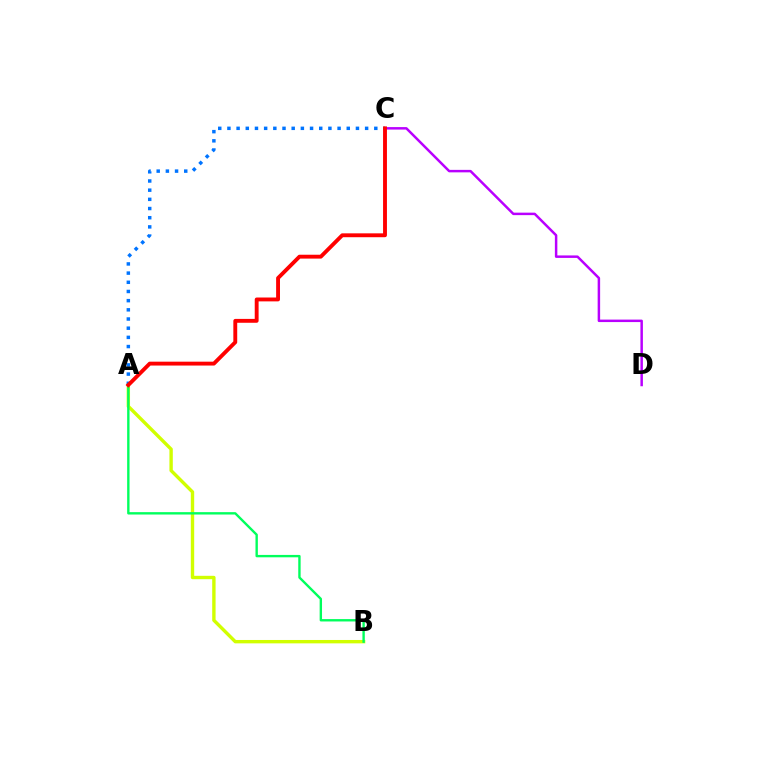{('C', 'D'): [{'color': '#b900ff', 'line_style': 'solid', 'thickness': 1.79}], ('A', 'B'): [{'color': '#d1ff00', 'line_style': 'solid', 'thickness': 2.43}, {'color': '#00ff5c', 'line_style': 'solid', 'thickness': 1.71}], ('A', 'C'): [{'color': '#0074ff', 'line_style': 'dotted', 'thickness': 2.49}, {'color': '#ff0000', 'line_style': 'solid', 'thickness': 2.79}]}